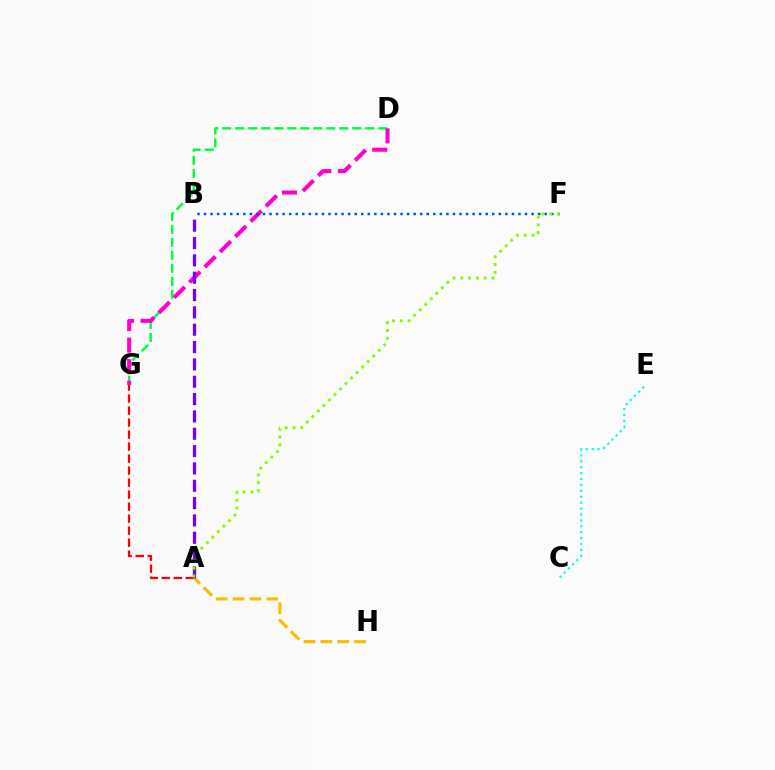{('A', 'G'): [{'color': '#ff0000', 'line_style': 'dashed', 'thickness': 1.63}], ('D', 'G'): [{'color': '#00ff39', 'line_style': 'dashed', 'thickness': 1.77}, {'color': '#ff00cf', 'line_style': 'dashed', 'thickness': 2.93}], ('A', 'H'): [{'color': '#ffbd00', 'line_style': 'dashed', 'thickness': 2.29}], ('C', 'E'): [{'color': '#00fff6', 'line_style': 'dotted', 'thickness': 1.6}], ('B', 'F'): [{'color': '#004bff', 'line_style': 'dotted', 'thickness': 1.78}], ('A', 'B'): [{'color': '#7200ff', 'line_style': 'dashed', 'thickness': 2.36}], ('A', 'F'): [{'color': '#84ff00', 'line_style': 'dotted', 'thickness': 2.12}]}